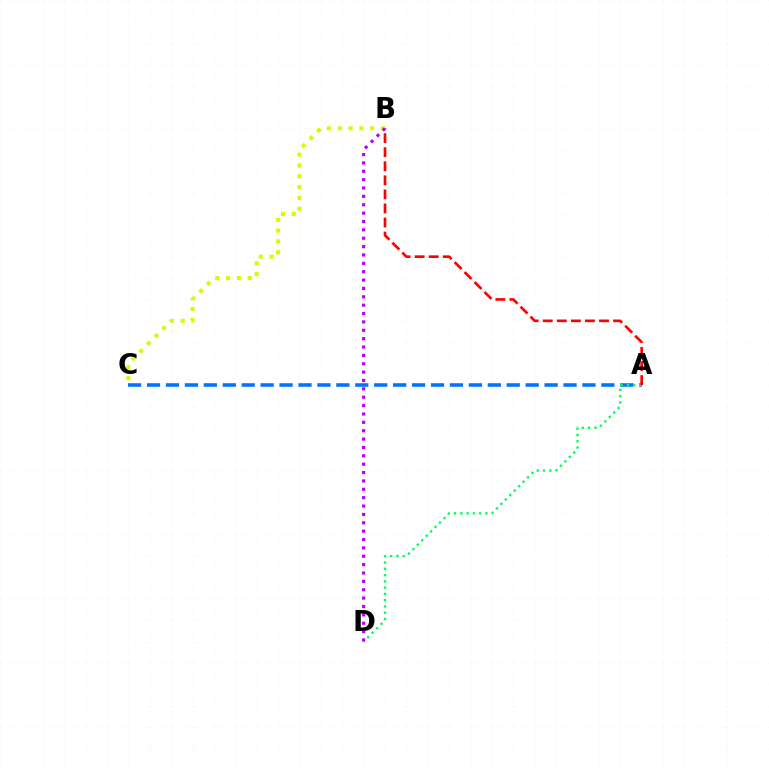{('B', 'C'): [{'color': '#d1ff00', 'line_style': 'dotted', 'thickness': 2.94}], ('A', 'C'): [{'color': '#0074ff', 'line_style': 'dashed', 'thickness': 2.57}], ('A', 'D'): [{'color': '#00ff5c', 'line_style': 'dotted', 'thickness': 1.71}], ('A', 'B'): [{'color': '#ff0000', 'line_style': 'dashed', 'thickness': 1.91}], ('B', 'D'): [{'color': '#b900ff', 'line_style': 'dotted', 'thickness': 2.27}]}